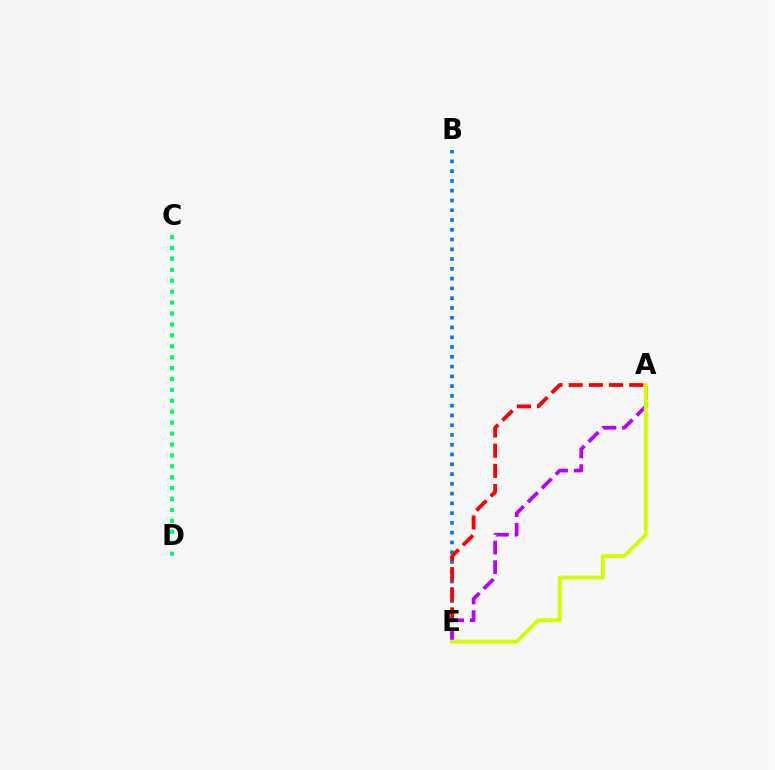{('C', 'D'): [{'color': '#00ff5c', 'line_style': 'dotted', 'thickness': 2.97}], ('B', 'E'): [{'color': '#0074ff', 'line_style': 'dotted', 'thickness': 2.65}], ('A', 'E'): [{'color': '#ff0000', 'line_style': 'dashed', 'thickness': 2.74}, {'color': '#b900ff', 'line_style': 'dashed', 'thickness': 2.67}, {'color': '#d1ff00', 'line_style': 'solid', 'thickness': 2.8}]}